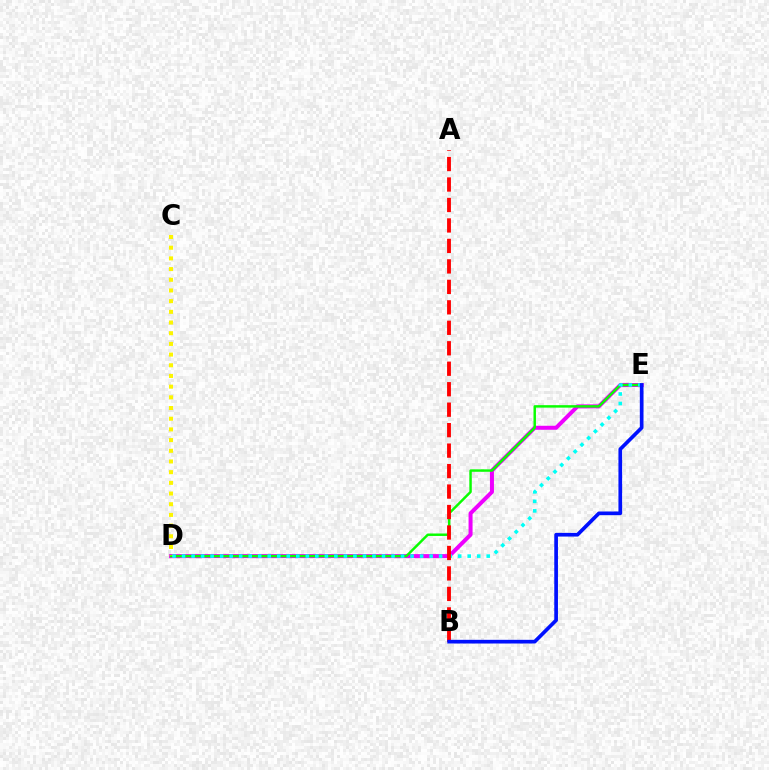{('D', 'E'): [{'color': '#ee00ff', 'line_style': 'solid', 'thickness': 2.89}, {'color': '#08ff00', 'line_style': 'solid', 'thickness': 1.77}, {'color': '#00fff6', 'line_style': 'dotted', 'thickness': 2.59}], ('C', 'D'): [{'color': '#fcf500', 'line_style': 'dotted', 'thickness': 2.9}], ('A', 'B'): [{'color': '#ff0000', 'line_style': 'dashed', 'thickness': 2.78}], ('B', 'E'): [{'color': '#0010ff', 'line_style': 'solid', 'thickness': 2.65}]}